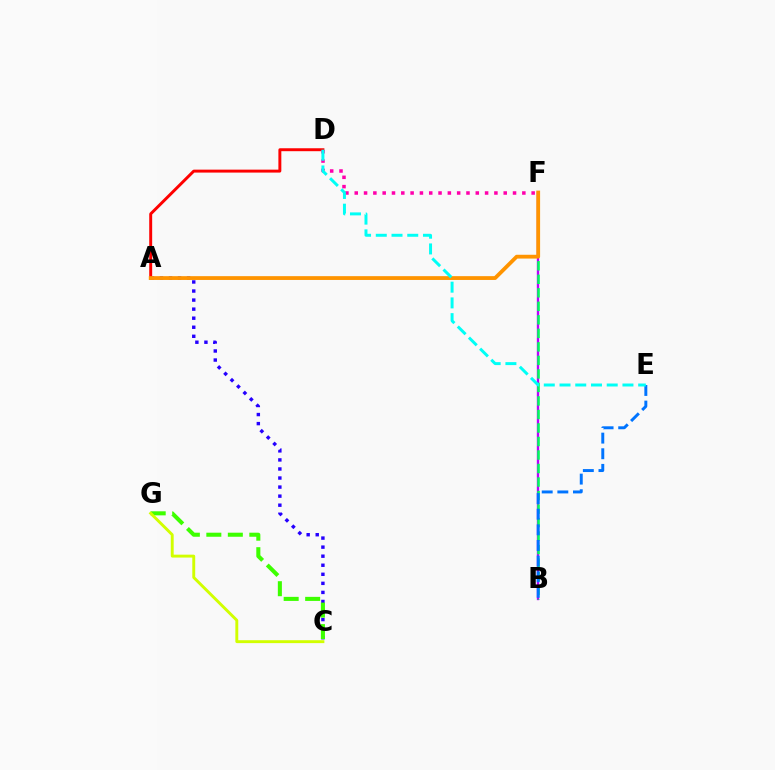{('B', 'F'): [{'color': '#b900ff', 'line_style': 'solid', 'thickness': 1.69}, {'color': '#00ff5c', 'line_style': 'dashed', 'thickness': 1.84}], ('A', 'C'): [{'color': '#2500ff', 'line_style': 'dotted', 'thickness': 2.46}], ('B', 'E'): [{'color': '#0074ff', 'line_style': 'dashed', 'thickness': 2.12}], ('A', 'D'): [{'color': '#ff0000', 'line_style': 'solid', 'thickness': 2.12}], ('C', 'G'): [{'color': '#3dff00', 'line_style': 'dashed', 'thickness': 2.92}, {'color': '#d1ff00', 'line_style': 'solid', 'thickness': 2.09}], ('D', 'F'): [{'color': '#ff00ac', 'line_style': 'dotted', 'thickness': 2.53}], ('A', 'F'): [{'color': '#ff9400', 'line_style': 'solid', 'thickness': 2.74}], ('D', 'E'): [{'color': '#00fff6', 'line_style': 'dashed', 'thickness': 2.14}]}